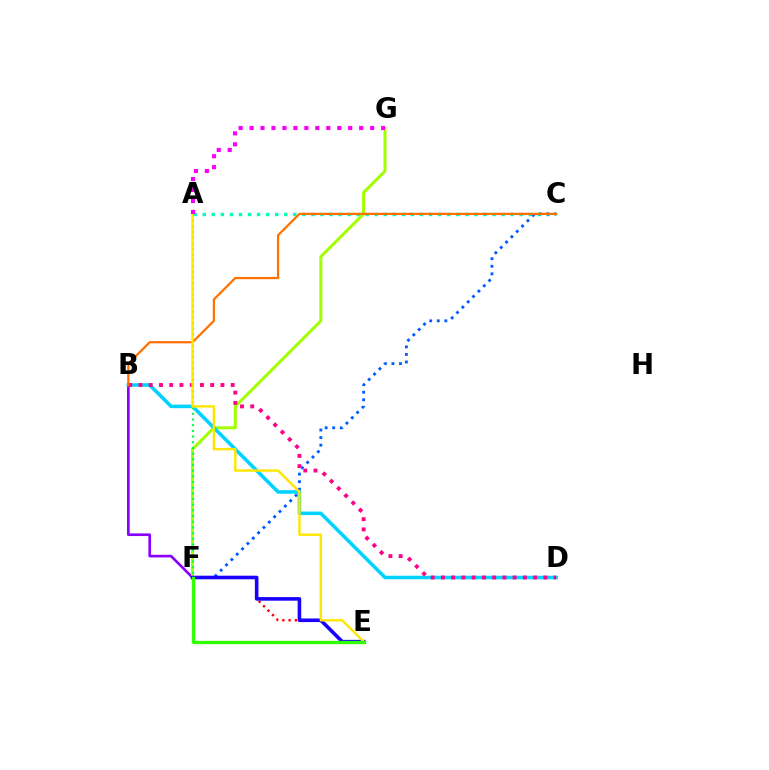{('B', 'F'): [{'color': '#8a00ff', 'line_style': 'solid', 'thickness': 1.91}], ('F', 'G'): [{'color': '#a2ff00', 'line_style': 'solid', 'thickness': 2.18}], ('A', 'C'): [{'color': '#00ffbb', 'line_style': 'dotted', 'thickness': 2.46}], ('C', 'F'): [{'color': '#005dff', 'line_style': 'dotted', 'thickness': 2.05}], ('B', 'D'): [{'color': '#00d3ff', 'line_style': 'solid', 'thickness': 2.55}, {'color': '#ff0088', 'line_style': 'dotted', 'thickness': 2.78}], ('B', 'C'): [{'color': '#ff7000', 'line_style': 'solid', 'thickness': 1.61}], ('E', 'F'): [{'color': '#ff0000', 'line_style': 'dotted', 'thickness': 1.71}, {'color': '#1900ff', 'line_style': 'solid', 'thickness': 2.59}, {'color': '#31ff00', 'line_style': 'solid', 'thickness': 2.4}], ('A', 'F'): [{'color': '#00ff45', 'line_style': 'dotted', 'thickness': 1.54}], ('A', 'E'): [{'color': '#ffe600', 'line_style': 'solid', 'thickness': 1.73}], ('A', 'G'): [{'color': '#fa00f9', 'line_style': 'dotted', 'thickness': 2.98}]}